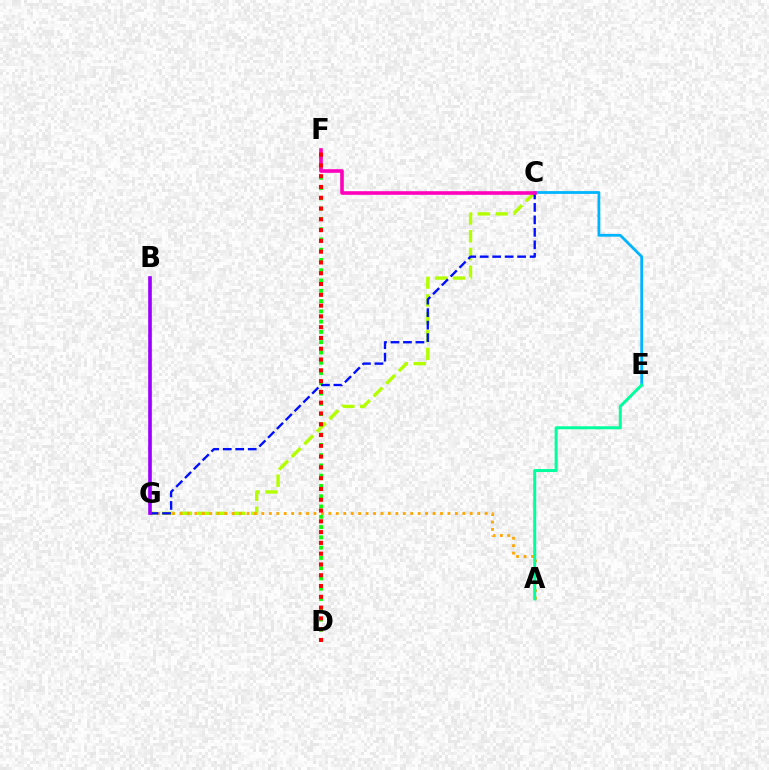{('C', 'G'): [{'color': '#b3ff00', 'line_style': 'dashed', 'thickness': 2.42}, {'color': '#0010ff', 'line_style': 'dashed', 'thickness': 1.69}], ('C', 'E'): [{'color': '#00b5ff', 'line_style': 'solid', 'thickness': 2.0}], ('A', 'G'): [{'color': '#ffa500', 'line_style': 'dotted', 'thickness': 2.02}], ('D', 'F'): [{'color': '#08ff00', 'line_style': 'dotted', 'thickness': 2.79}, {'color': '#ff0000', 'line_style': 'dotted', 'thickness': 2.93}], ('A', 'E'): [{'color': '#00ff9d', 'line_style': 'solid', 'thickness': 2.15}], ('C', 'F'): [{'color': '#ff00bd', 'line_style': 'solid', 'thickness': 2.6}], ('B', 'G'): [{'color': '#9b00ff', 'line_style': 'solid', 'thickness': 2.62}]}